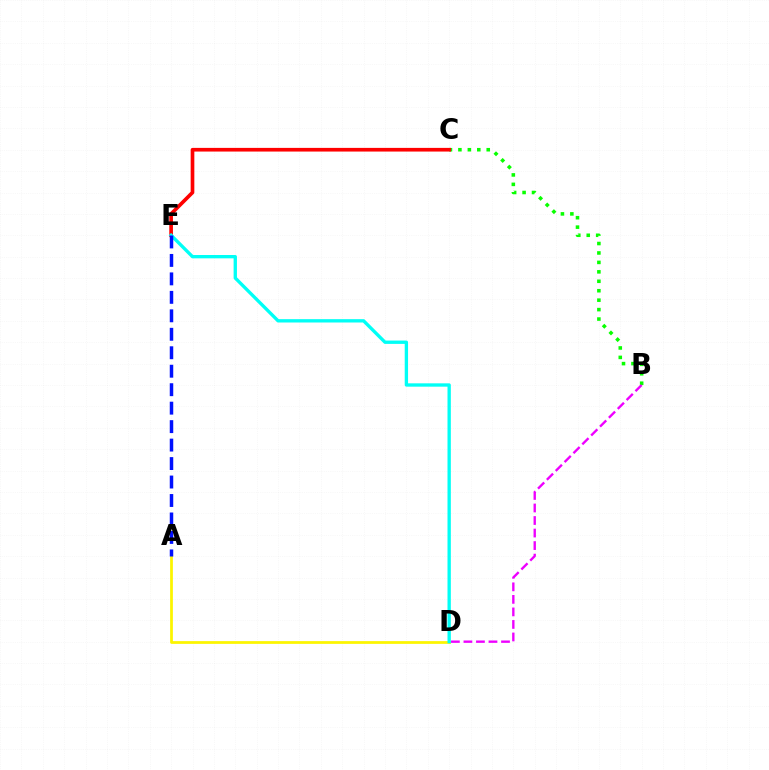{('B', 'C'): [{'color': '#08ff00', 'line_style': 'dotted', 'thickness': 2.57}], ('B', 'D'): [{'color': '#ee00ff', 'line_style': 'dashed', 'thickness': 1.7}], ('C', 'E'): [{'color': '#ff0000', 'line_style': 'solid', 'thickness': 2.64}], ('A', 'D'): [{'color': '#fcf500', 'line_style': 'solid', 'thickness': 1.98}], ('D', 'E'): [{'color': '#00fff6', 'line_style': 'solid', 'thickness': 2.4}], ('A', 'E'): [{'color': '#0010ff', 'line_style': 'dashed', 'thickness': 2.51}]}